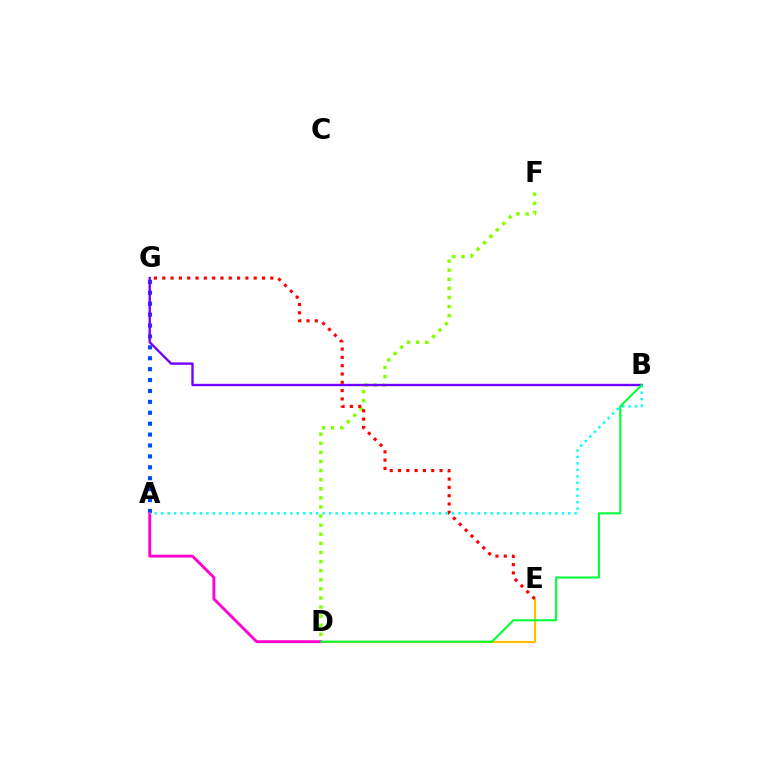{('D', 'E'): [{'color': '#ffbd00', 'line_style': 'solid', 'thickness': 1.54}], ('A', 'G'): [{'color': '#004bff', 'line_style': 'dotted', 'thickness': 2.96}], ('D', 'F'): [{'color': '#84ff00', 'line_style': 'dotted', 'thickness': 2.47}], ('A', 'D'): [{'color': '#ff00cf', 'line_style': 'solid', 'thickness': 2.07}], ('B', 'G'): [{'color': '#7200ff', 'line_style': 'solid', 'thickness': 1.72}], ('E', 'G'): [{'color': '#ff0000', 'line_style': 'dotted', 'thickness': 2.26}], ('A', 'B'): [{'color': '#00fff6', 'line_style': 'dotted', 'thickness': 1.76}], ('B', 'D'): [{'color': '#00ff39', 'line_style': 'solid', 'thickness': 1.51}]}